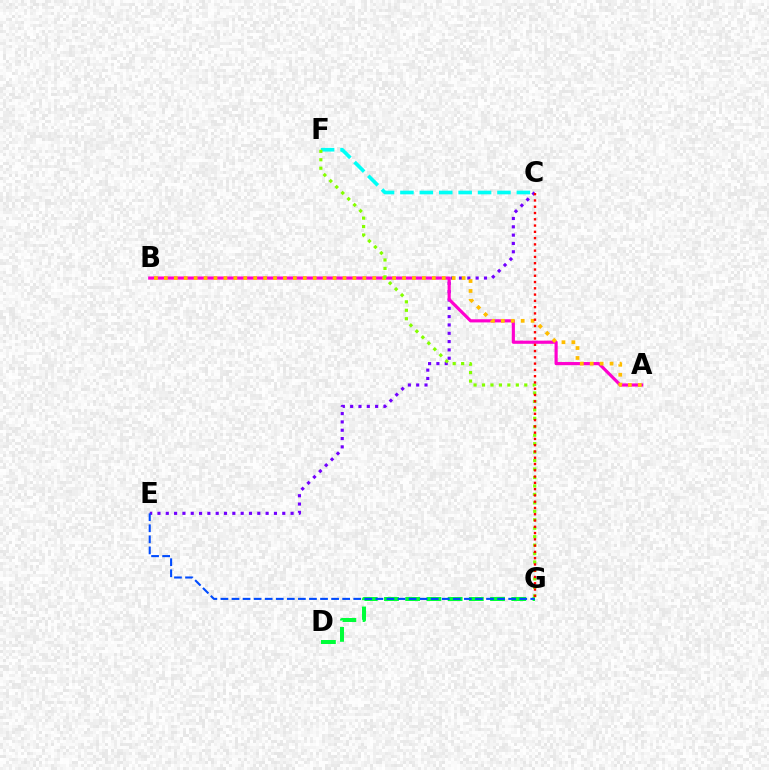{('C', 'E'): [{'color': '#7200ff', 'line_style': 'dotted', 'thickness': 2.26}], ('A', 'B'): [{'color': '#ff00cf', 'line_style': 'solid', 'thickness': 2.28}, {'color': '#ffbd00', 'line_style': 'dotted', 'thickness': 2.7}], ('C', 'F'): [{'color': '#00fff6', 'line_style': 'dashed', 'thickness': 2.64}], ('D', 'G'): [{'color': '#00ff39', 'line_style': 'dashed', 'thickness': 2.88}], ('E', 'G'): [{'color': '#004bff', 'line_style': 'dashed', 'thickness': 1.5}], ('F', 'G'): [{'color': '#84ff00', 'line_style': 'dotted', 'thickness': 2.3}], ('C', 'G'): [{'color': '#ff0000', 'line_style': 'dotted', 'thickness': 1.71}]}